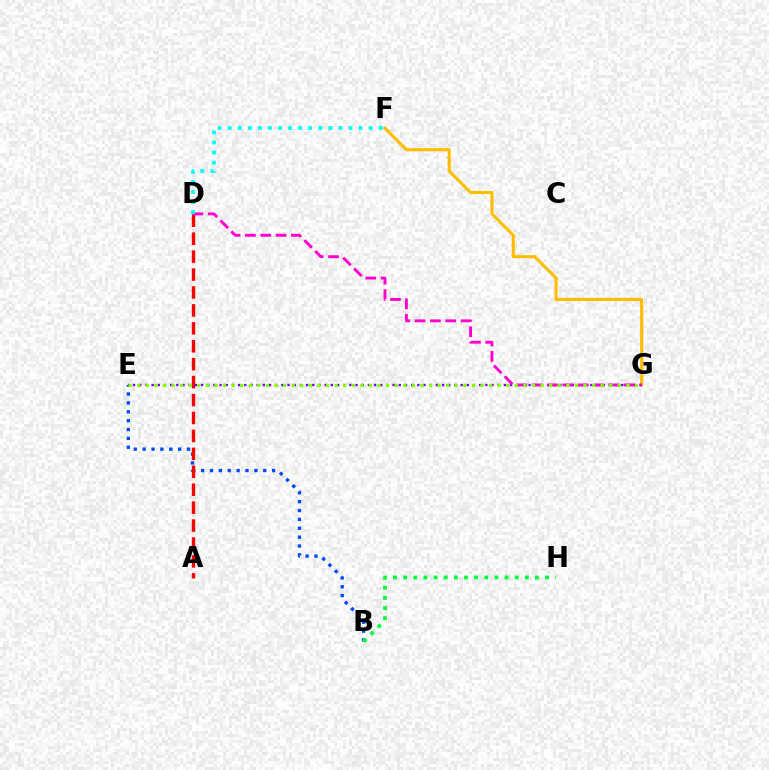{('F', 'G'): [{'color': '#ffbd00', 'line_style': 'solid', 'thickness': 2.22}], ('B', 'E'): [{'color': '#004bff', 'line_style': 'dotted', 'thickness': 2.41}], ('A', 'D'): [{'color': '#ff0000', 'line_style': 'dashed', 'thickness': 2.44}], ('B', 'H'): [{'color': '#00ff39', 'line_style': 'dotted', 'thickness': 2.76}], ('E', 'G'): [{'color': '#7200ff', 'line_style': 'dotted', 'thickness': 1.68}, {'color': '#84ff00', 'line_style': 'dotted', 'thickness': 2.33}], ('D', 'G'): [{'color': '#ff00cf', 'line_style': 'dashed', 'thickness': 2.08}], ('D', 'F'): [{'color': '#00fff6', 'line_style': 'dotted', 'thickness': 2.73}]}